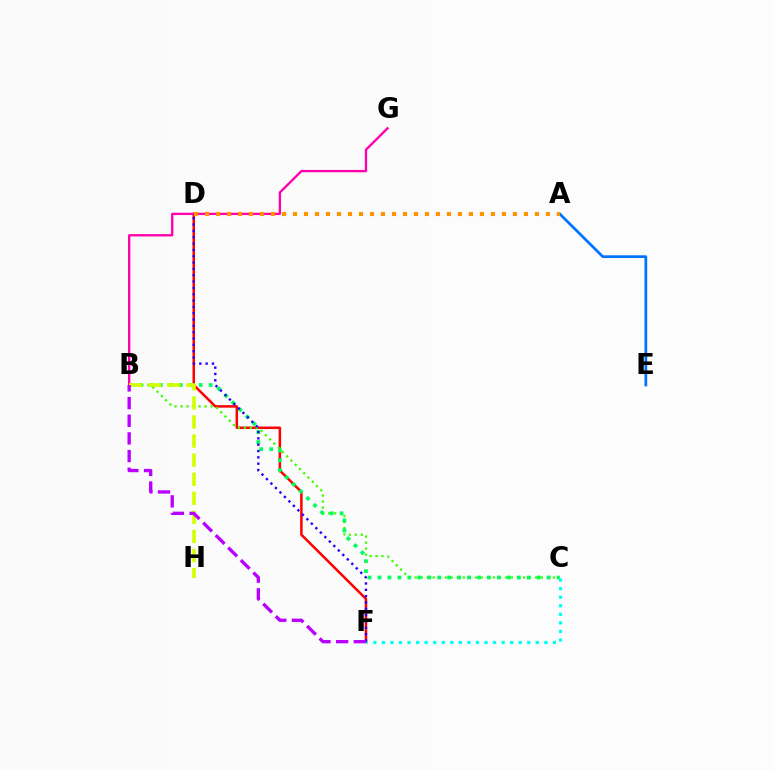{('D', 'F'): [{'color': '#ff0000', 'line_style': 'solid', 'thickness': 1.81}, {'color': '#2500ff', 'line_style': 'dotted', 'thickness': 1.72}], ('C', 'F'): [{'color': '#00fff6', 'line_style': 'dotted', 'thickness': 2.32}], ('A', 'E'): [{'color': '#0074ff', 'line_style': 'solid', 'thickness': 1.97}], ('B', 'C'): [{'color': '#3dff00', 'line_style': 'dotted', 'thickness': 1.63}, {'color': '#00ff5c', 'line_style': 'dotted', 'thickness': 2.7}], ('B', 'G'): [{'color': '#ff00ac', 'line_style': 'solid', 'thickness': 1.68}], ('B', 'H'): [{'color': '#d1ff00', 'line_style': 'dashed', 'thickness': 2.59}], ('A', 'D'): [{'color': '#ff9400', 'line_style': 'dotted', 'thickness': 2.99}], ('B', 'F'): [{'color': '#b900ff', 'line_style': 'dashed', 'thickness': 2.4}]}